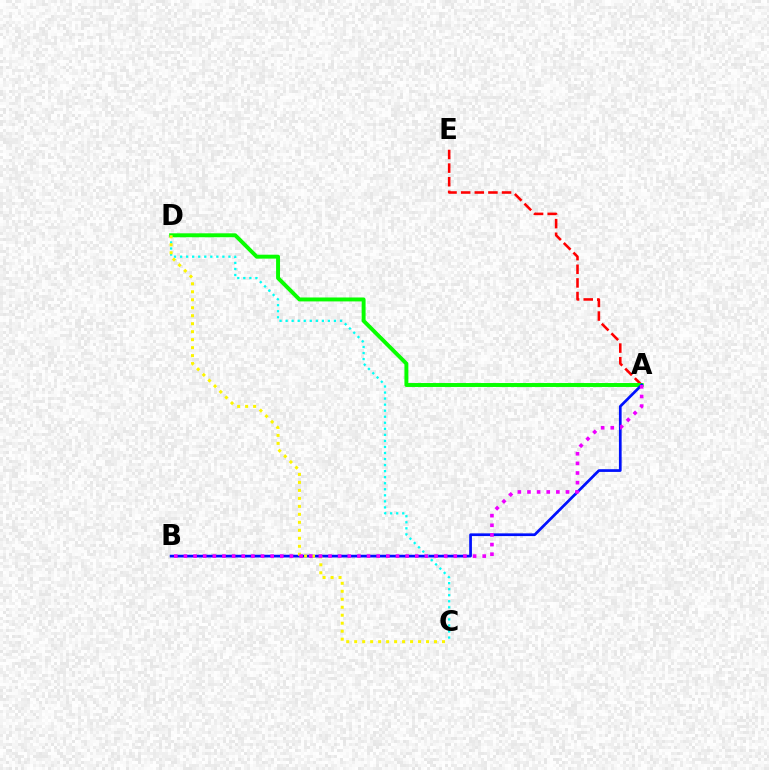{('A', 'E'): [{'color': '#ff0000', 'line_style': 'dashed', 'thickness': 1.85}], ('A', 'D'): [{'color': '#08ff00', 'line_style': 'solid', 'thickness': 2.83}], ('A', 'B'): [{'color': '#0010ff', 'line_style': 'solid', 'thickness': 1.96}, {'color': '#ee00ff', 'line_style': 'dotted', 'thickness': 2.62}], ('C', 'D'): [{'color': '#00fff6', 'line_style': 'dotted', 'thickness': 1.64}, {'color': '#fcf500', 'line_style': 'dotted', 'thickness': 2.17}]}